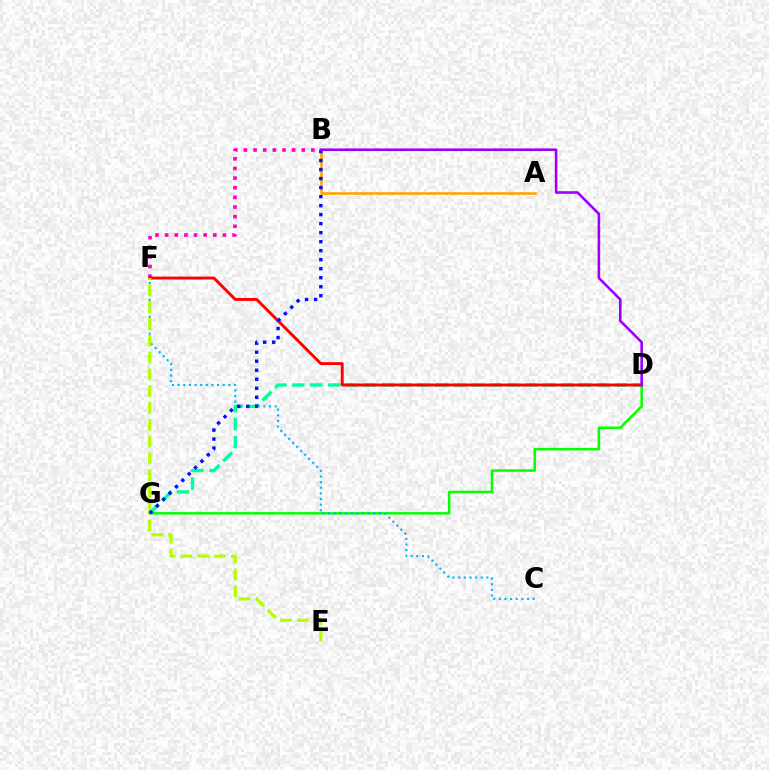{('D', 'G'): [{'color': '#08ff00', 'line_style': 'solid', 'thickness': 1.8}, {'color': '#00ff9d', 'line_style': 'dashed', 'thickness': 2.44}], ('C', 'F'): [{'color': '#00b5ff', 'line_style': 'dotted', 'thickness': 1.53}], ('A', 'B'): [{'color': '#ffa500', 'line_style': 'solid', 'thickness': 1.88}], ('B', 'F'): [{'color': '#ff00bd', 'line_style': 'dotted', 'thickness': 2.62}], ('D', 'F'): [{'color': '#ff0000', 'line_style': 'solid', 'thickness': 2.09}], ('E', 'F'): [{'color': '#b3ff00', 'line_style': 'dashed', 'thickness': 2.28}], ('B', 'G'): [{'color': '#0010ff', 'line_style': 'dotted', 'thickness': 2.45}], ('B', 'D'): [{'color': '#9b00ff', 'line_style': 'solid', 'thickness': 1.86}]}